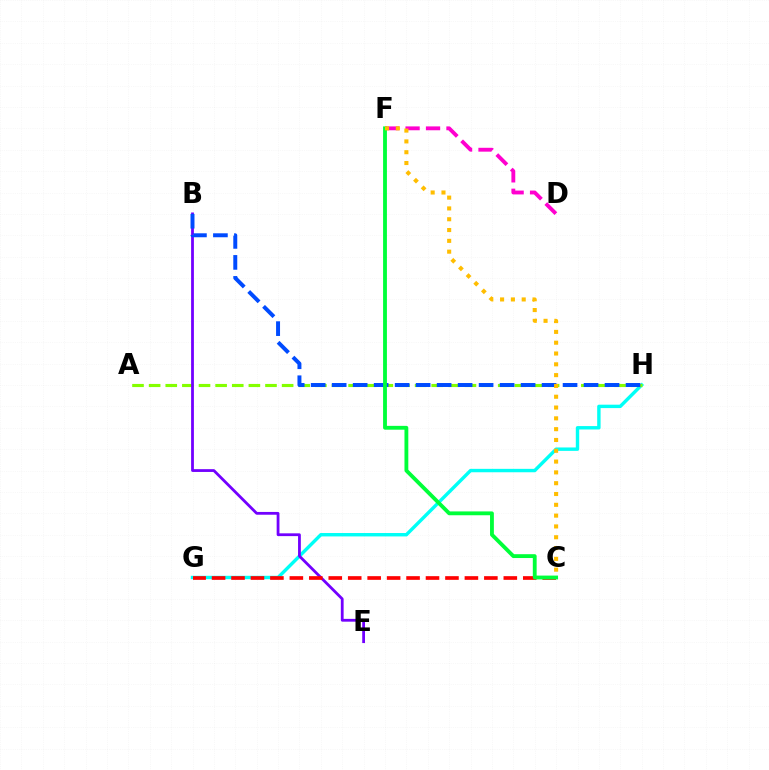{('G', 'H'): [{'color': '#00fff6', 'line_style': 'solid', 'thickness': 2.45}], ('A', 'H'): [{'color': '#84ff00', 'line_style': 'dashed', 'thickness': 2.26}], ('D', 'F'): [{'color': '#ff00cf', 'line_style': 'dashed', 'thickness': 2.78}], ('B', 'E'): [{'color': '#7200ff', 'line_style': 'solid', 'thickness': 2.01}], ('B', 'H'): [{'color': '#004bff', 'line_style': 'dashed', 'thickness': 2.85}], ('C', 'G'): [{'color': '#ff0000', 'line_style': 'dashed', 'thickness': 2.64}], ('C', 'F'): [{'color': '#00ff39', 'line_style': 'solid', 'thickness': 2.76}, {'color': '#ffbd00', 'line_style': 'dotted', 'thickness': 2.94}]}